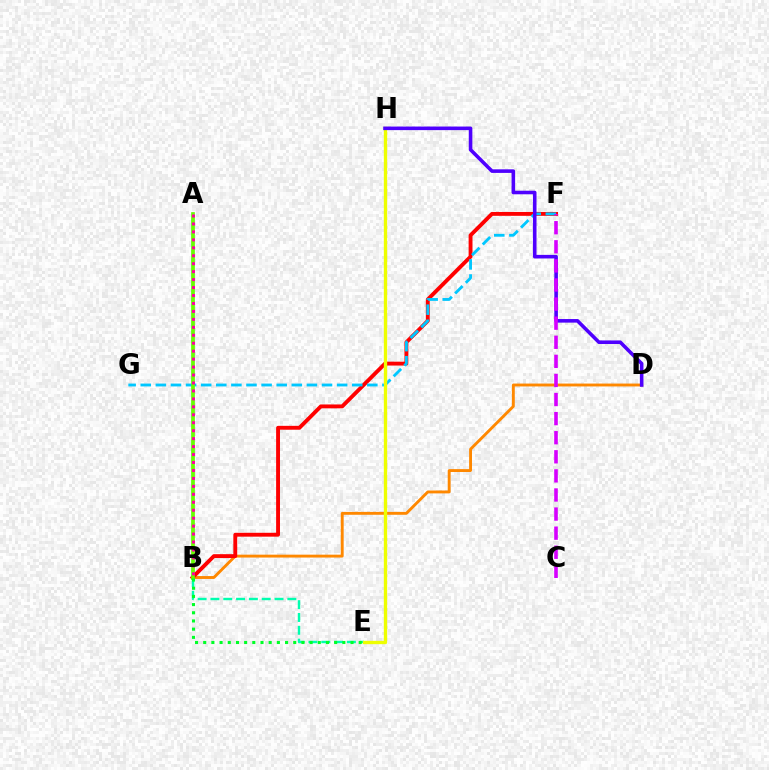{('B', 'D'): [{'color': '#ff8800', 'line_style': 'solid', 'thickness': 2.08}], ('B', 'E'): [{'color': '#00ffaf', 'line_style': 'dashed', 'thickness': 1.74}, {'color': '#00ff27', 'line_style': 'dotted', 'thickness': 2.22}], ('B', 'F'): [{'color': '#ff0000', 'line_style': 'solid', 'thickness': 2.79}], ('F', 'G'): [{'color': '#00c7ff', 'line_style': 'dashed', 'thickness': 2.05}], ('A', 'B'): [{'color': '#003fff', 'line_style': 'solid', 'thickness': 1.59}, {'color': '#66ff00', 'line_style': 'solid', 'thickness': 2.66}, {'color': '#ff00a0', 'line_style': 'dotted', 'thickness': 2.16}], ('E', 'H'): [{'color': '#eeff00', 'line_style': 'solid', 'thickness': 2.4}], ('D', 'H'): [{'color': '#4f00ff', 'line_style': 'solid', 'thickness': 2.58}], ('C', 'F'): [{'color': '#d600ff', 'line_style': 'dashed', 'thickness': 2.59}]}